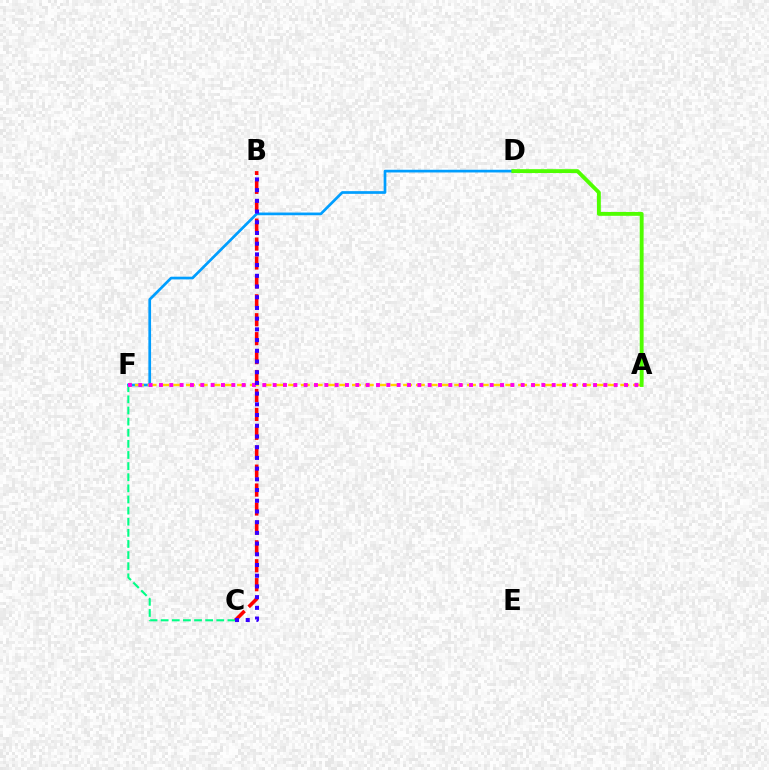{('D', 'F'): [{'color': '#009eff', 'line_style': 'solid', 'thickness': 1.95}], ('A', 'F'): [{'color': '#ffd500', 'line_style': 'dashed', 'thickness': 1.74}, {'color': '#ff00ed', 'line_style': 'dotted', 'thickness': 2.81}], ('C', 'F'): [{'color': '#00ff86', 'line_style': 'dashed', 'thickness': 1.51}], ('B', 'C'): [{'color': '#ff0000', 'line_style': 'dashed', 'thickness': 2.57}, {'color': '#3700ff', 'line_style': 'dotted', 'thickness': 2.91}], ('A', 'D'): [{'color': '#4fff00', 'line_style': 'solid', 'thickness': 2.78}]}